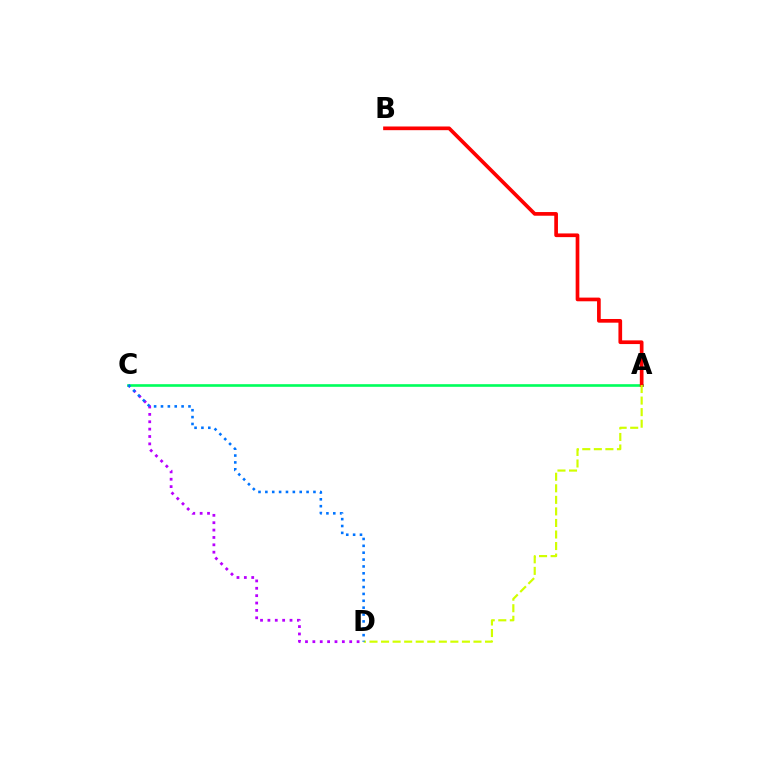{('C', 'D'): [{'color': '#b900ff', 'line_style': 'dotted', 'thickness': 2.0}, {'color': '#0074ff', 'line_style': 'dotted', 'thickness': 1.87}], ('A', 'C'): [{'color': '#00ff5c', 'line_style': 'solid', 'thickness': 1.9}], ('A', 'B'): [{'color': '#ff0000', 'line_style': 'solid', 'thickness': 2.65}], ('A', 'D'): [{'color': '#d1ff00', 'line_style': 'dashed', 'thickness': 1.57}]}